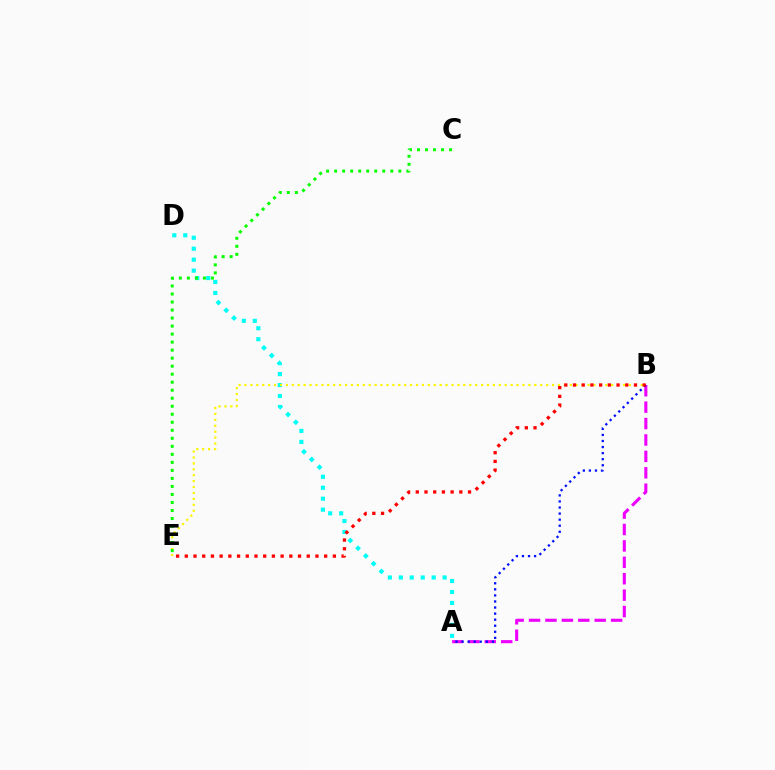{('A', 'B'): [{'color': '#ee00ff', 'line_style': 'dashed', 'thickness': 2.23}, {'color': '#0010ff', 'line_style': 'dotted', 'thickness': 1.65}], ('A', 'D'): [{'color': '#00fff6', 'line_style': 'dotted', 'thickness': 2.98}], ('B', 'E'): [{'color': '#fcf500', 'line_style': 'dotted', 'thickness': 1.61}, {'color': '#ff0000', 'line_style': 'dotted', 'thickness': 2.37}], ('C', 'E'): [{'color': '#08ff00', 'line_style': 'dotted', 'thickness': 2.18}]}